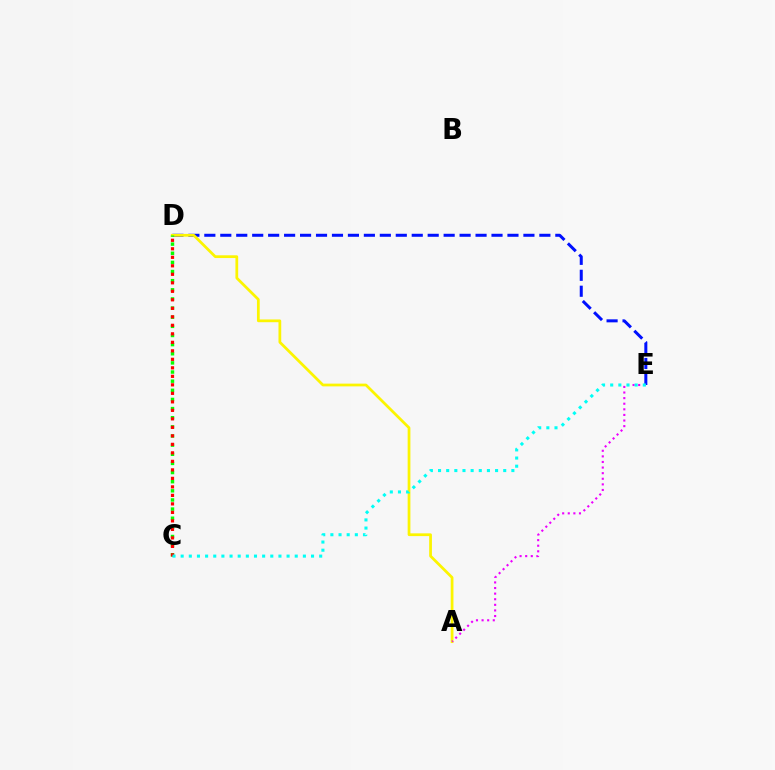{('D', 'E'): [{'color': '#0010ff', 'line_style': 'dashed', 'thickness': 2.17}], ('A', 'D'): [{'color': '#fcf500', 'line_style': 'solid', 'thickness': 1.98}], ('A', 'E'): [{'color': '#ee00ff', 'line_style': 'dotted', 'thickness': 1.52}], ('C', 'D'): [{'color': '#08ff00', 'line_style': 'dotted', 'thickness': 2.48}, {'color': '#ff0000', 'line_style': 'dotted', 'thickness': 2.31}], ('C', 'E'): [{'color': '#00fff6', 'line_style': 'dotted', 'thickness': 2.21}]}